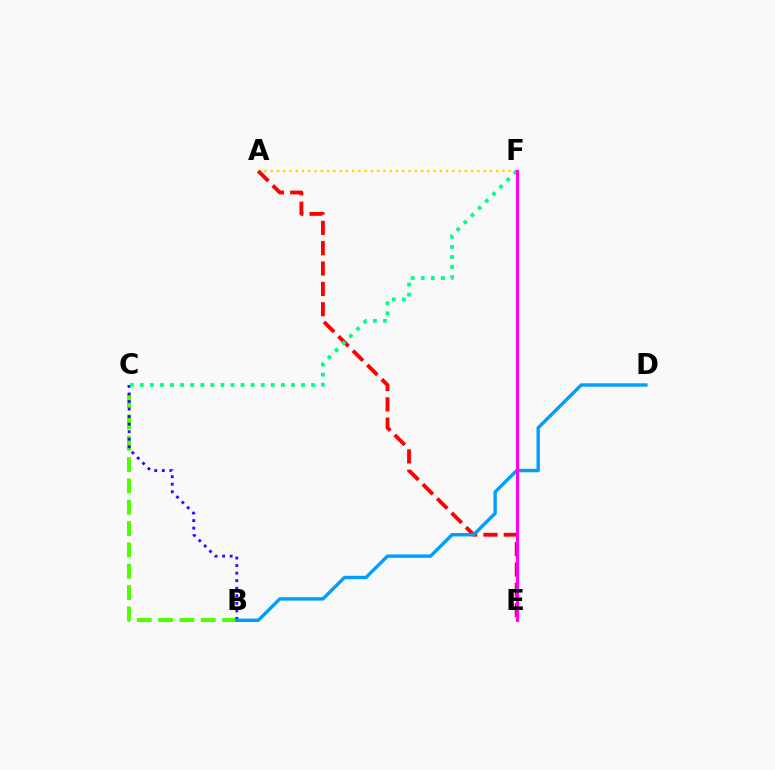{('B', 'C'): [{'color': '#4fff00', 'line_style': 'dashed', 'thickness': 2.9}, {'color': '#3700ff', 'line_style': 'dotted', 'thickness': 2.05}], ('A', 'F'): [{'color': '#ffd500', 'line_style': 'dotted', 'thickness': 1.7}], ('A', 'E'): [{'color': '#ff0000', 'line_style': 'dashed', 'thickness': 2.76}], ('C', 'F'): [{'color': '#00ff86', 'line_style': 'dotted', 'thickness': 2.74}], ('B', 'D'): [{'color': '#009eff', 'line_style': 'solid', 'thickness': 2.45}], ('E', 'F'): [{'color': '#ff00ed', 'line_style': 'solid', 'thickness': 2.26}]}